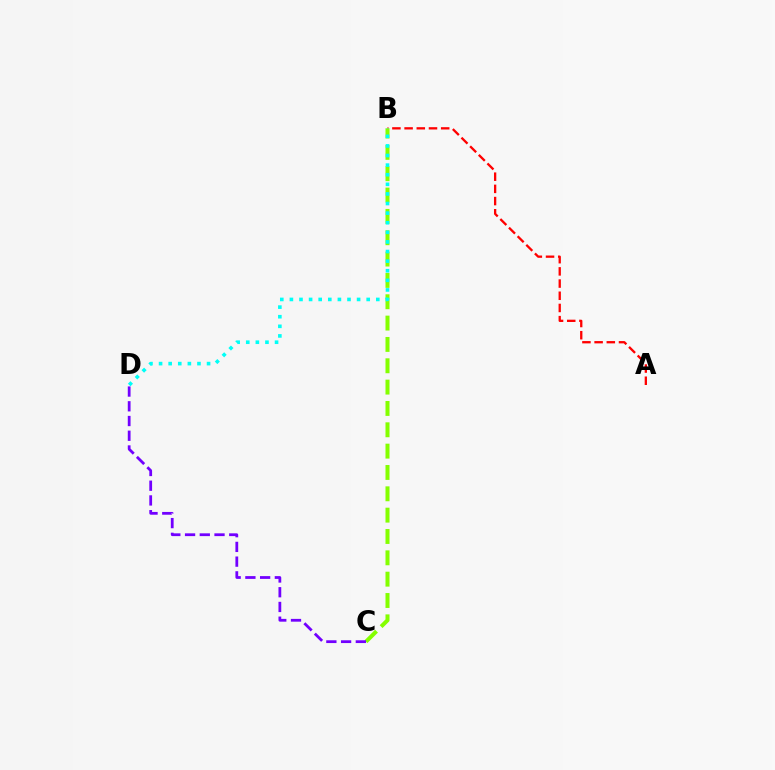{('A', 'B'): [{'color': '#ff0000', 'line_style': 'dashed', 'thickness': 1.66}], ('B', 'C'): [{'color': '#84ff00', 'line_style': 'dashed', 'thickness': 2.9}], ('C', 'D'): [{'color': '#7200ff', 'line_style': 'dashed', 'thickness': 2.0}], ('B', 'D'): [{'color': '#00fff6', 'line_style': 'dotted', 'thickness': 2.61}]}